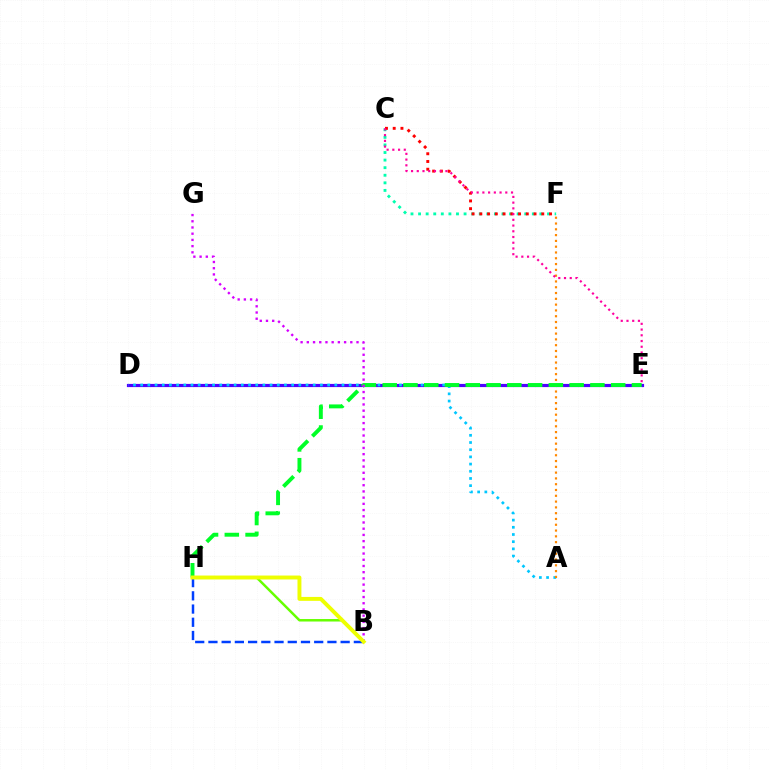{('D', 'E'): [{'color': '#4f00ff', 'line_style': 'solid', 'thickness': 2.29}], ('A', 'D'): [{'color': '#00c7ff', 'line_style': 'dotted', 'thickness': 1.95}], ('C', 'F'): [{'color': '#00ffaf', 'line_style': 'dotted', 'thickness': 2.06}, {'color': '#ff0000', 'line_style': 'dotted', 'thickness': 2.1}], ('A', 'F'): [{'color': '#ff8800', 'line_style': 'dotted', 'thickness': 1.57}], ('E', 'H'): [{'color': '#00ff27', 'line_style': 'dashed', 'thickness': 2.82}], ('B', 'G'): [{'color': '#d600ff', 'line_style': 'dotted', 'thickness': 1.69}], ('B', 'H'): [{'color': '#66ff00', 'line_style': 'solid', 'thickness': 1.79}, {'color': '#003fff', 'line_style': 'dashed', 'thickness': 1.8}, {'color': '#eeff00', 'line_style': 'solid', 'thickness': 2.83}], ('C', 'E'): [{'color': '#ff00a0', 'line_style': 'dotted', 'thickness': 1.56}]}